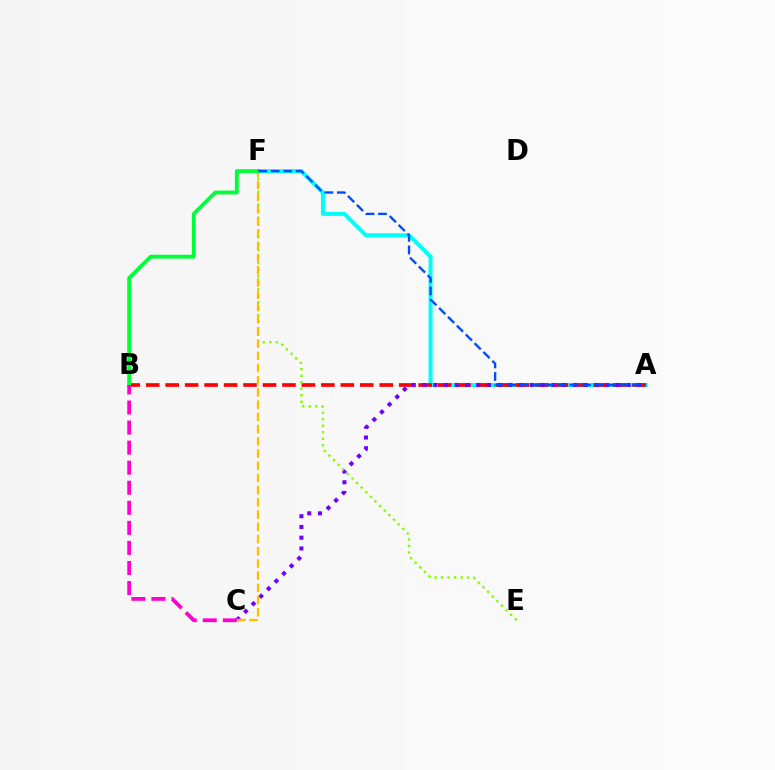{('A', 'F'): [{'color': '#00fff6', 'line_style': 'solid', 'thickness': 2.89}, {'color': '#004bff', 'line_style': 'dashed', 'thickness': 1.7}], ('A', 'B'): [{'color': '#ff0000', 'line_style': 'dashed', 'thickness': 2.64}], ('A', 'C'): [{'color': '#7200ff', 'line_style': 'dotted', 'thickness': 2.92}], ('E', 'F'): [{'color': '#84ff00', 'line_style': 'dotted', 'thickness': 1.77}], ('C', 'F'): [{'color': '#ffbd00', 'line_style': 'dashed', 'thickness': 1.66}], ('B', 'F'): [{'color': '#00ff39', 'line_style': 'solid', 'thickness': 2.77}], ('B', 'C'): [{'color': '#ff00cf', 'line_style': 'dashed', 'thickness': 2.72}]}